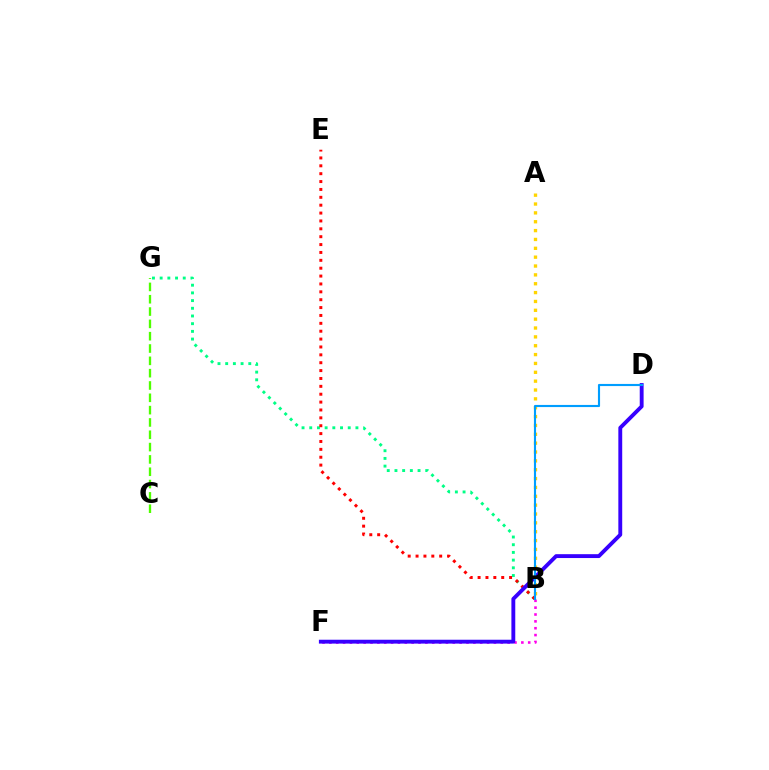{('B', 'F'): [{'color': '#ff00ed', 'line_style': 'dotted', 'thickness': 1.86}], ('A', 'B'): [{'color': '#ffd500', 'line_style': 'dotted', 'thickness': 2.41}], ('B', 'G'): [{'color': '#00ff86', 'line_style': 'dotted', 'thickness': 2.09}], ('B', 'E'): [{'color': '#ff0000', 'line_style': 'dotted', 'thickness': 2.14}], ('D', 'F'): [{'color': '#3700ff', 'line_style': 'solid', 'thickness': 2.78}], ('B', 'D'): [{'color': '#009eff', 'line_style': 'solid', 'thickness': 1.54}], ('C', 'G'): [{'color': '#4fff00', 'line_style': 'dashed', 'thickness': 1.67}]}